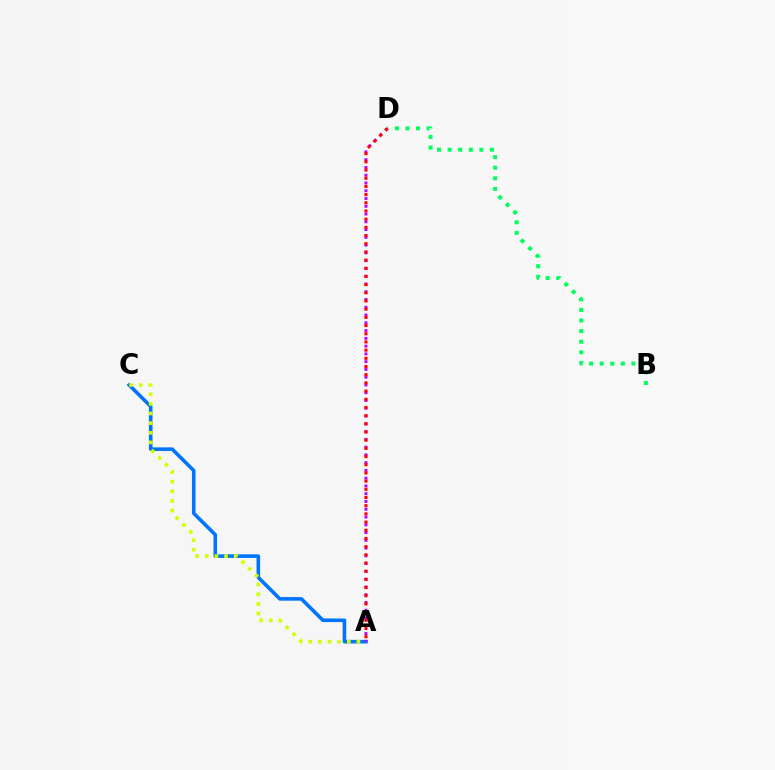{('A', 'C'): [{'color': '#0074ff', 'line_style': 'solid', 'thickness': 2.59}, {'color': '#d1ff00', 'line_style': 'dotted', 'thickness': 2.62}], ('B', 'D'): [{'color': '#00ff5c', 'line_style': 'dotted', 'thickness': 2.88}], ('A', 'D'): [{'color': '#b900ff', 'line_style': 'dotted', 'thickness': 2.11}, {'color': '#ff0000', 'line_style': 'dotted', 'thickness': 2.22}]}